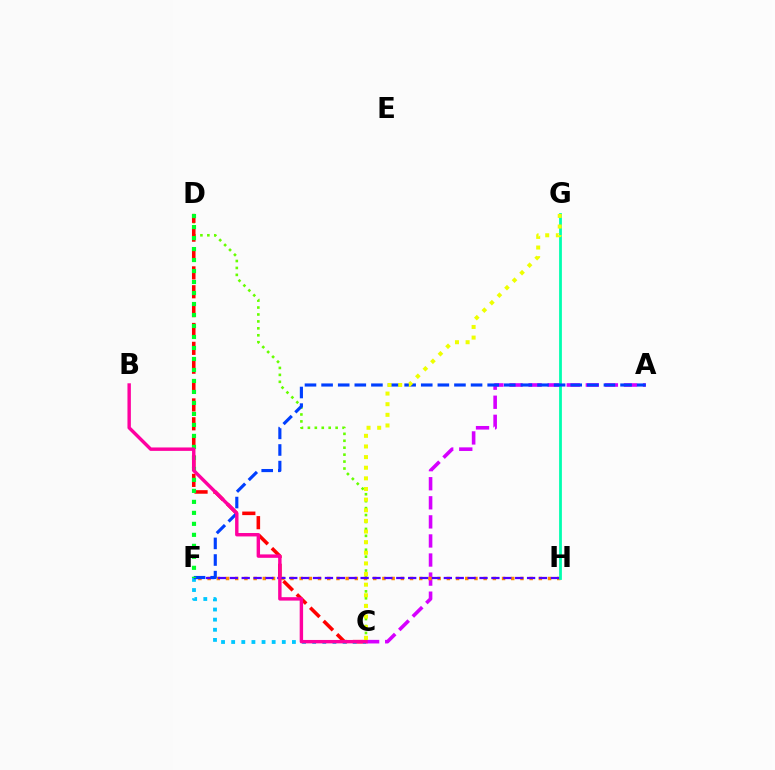{('C', 'D'): [{'color': '#66ff00', 'line_style': 'dotted', 'thickness': 1.88}, {'color': '#ff0000', 'line_style': 'dashed', 'thickness': 2.56}], ('A', 'C'): [{'color': '#d600ff', 'line_style': 'dashed', 'thickness': 2.59}], ('F', 'H'): [{'color': '#ff8800', 'line_style': 'dotted', 'thickness': 2.5}, {'color': '#4f00ff', 'line_style': 'dashed', 'thickness': 1.62}], ('G', 'H'): [{'color': '#00ffaf', 'line_style': 'solid', 'thickness': 2.0}], ('C', 'F'): [{'color': '#00c7ff', 'line_style': 'dotted', 'thickness': 2.75}], ('A', 'F'): [{'color': '#003fff', 'line_style': 'dashed', 'thickness': 2.26}], ('D', 'F'): [{'color': '#00ff27', 'line_style': 'dotted', 'thickness': 2.99}], ('B', 'C'): [{'color': '#ff00a0', 'line_style': 'solid', 'thickness': 2.46}], ('C', 'G'): [{'color': '#eeff00', 'line_style': 'dotted', 'thickness': 2.89}]}